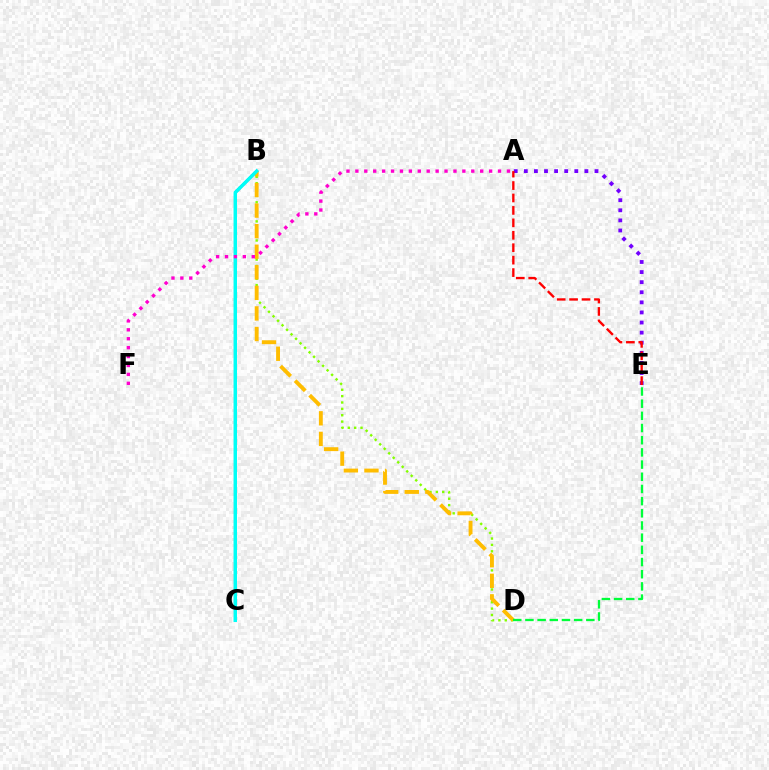{('A', 'E'): [{'color': '#7200ff', 'line_style': 'dotted', 'thickness': 2.74}, {'color': '#ff0000', 'line_style': 'dashed', 'thickness': 1.69}], ('B', 'D'): [{'color': '#84ff00', 'line_style': 'dotted', 'thickness': 1.73}, {'color': '#ffbd00', 'line_style': 'dashed', 'thickness': 2.79}], ('B', 'C'): [{'color': '#004bff', 'line_style': 'solid', 'thickness': 1.87}, {'color': '#00fff6', 'line_style': 'solid', 'thickness': 2.46}], ('D', 'E'): [{'color': '#00ff39', 'line_style': 'dashed', 'thickness': 1.65}], ('A', 'F'): [{'color': '#ff00cf', 'line_style': 'dotted', 'thickness': 2.42}]}